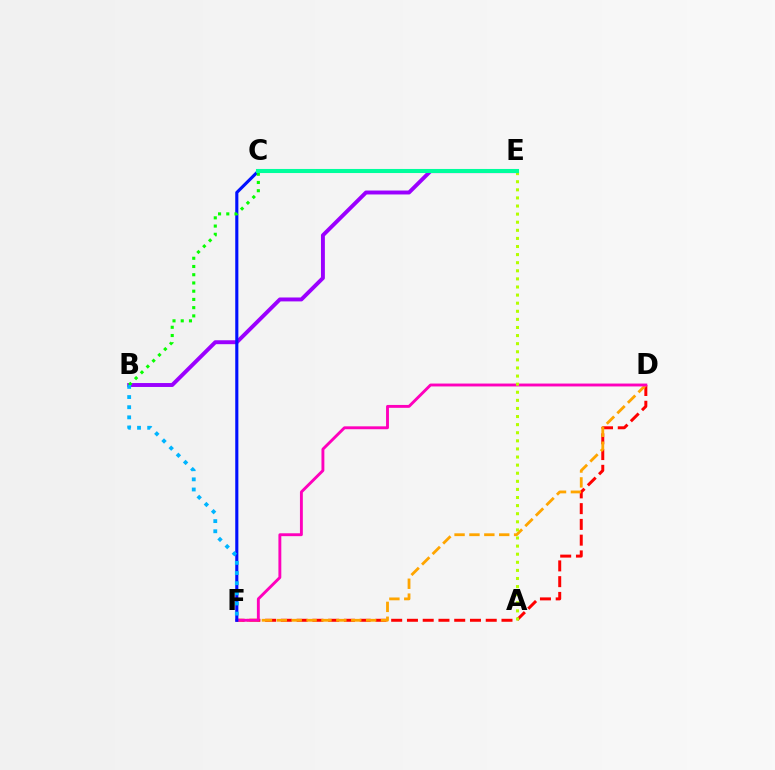{('D', 'F'): [{'color': '#ff0000', 'line_style': 'dashed', 'thickness': 2.14}, {'color': '#ffa500', 'line_style': 'dashed', 'thickness': 2.02}, {'color': '#ff00bd', 'line_style': 'solid', 'thickness': 2.08}], ('A', 'E'): [{'color': '#b3ff00', 'line_style': 'dotted', 'thickness': 2.2}], ('B', 'E'): [{'color': '#9b00ff', 'line_style': 'solid', 'thickness': 2.82}, {'color': '#08ff00', 'line_style': 'dotted', 'thickness': 2.24}], ('C', 'F'): [{'color': '#0010ff', 'line_style': 'solid', 'thickness': 2.24}], ('C', 'E'): [{'color': '#00ff9d', 'line_style': 'solid', 'thickness': 2.93}], ('B', 'F'): [{'color': '#00b5ff', 'line_style': 'dotted', 'thickness': 2.76}]}